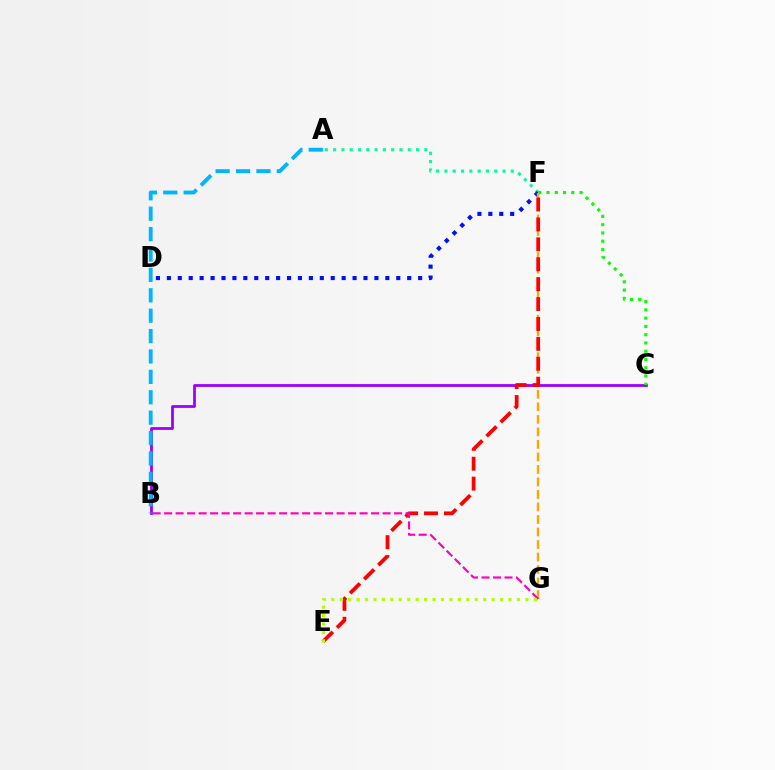{('B', 'C'): [{'color': '#9b00ff', 'line_style': 'solid', 'thickness': 2.0}], ('A', 'F'): [{'color': '#00ff9d', 'line_style': 'dotted', 'thickness': 2.25}], ('D', 'F'): [{'color': '#0010ff', 'line_style': 'dotted', 'thickness': 2.97}], ('A', 'B'): [{'color': '#00b5ff', 'line_style': 'dashed', 'thickness': 2.77}], ('C', 'F'): [{'color': '#08ff00', 'line_style': 'dotted', 'thickness': 2.25}], ('F', 'G'): [{'color': '#ffa500', 'line_style': 'dashed', 'thickness': 1.7}], ('E', 'F'): [{'color': '#ff0000', 'line_style': 'dashed', 'thickness': 2.7}], ('B', 'G'): [{'color': '#ff00bd', 'line_style': 'dashed', 'thickness': 1.56}], ('E', 'G'): [{'color': '#b3ff00', 'line_style': 'dotted', 'thickness': 2.29}]}